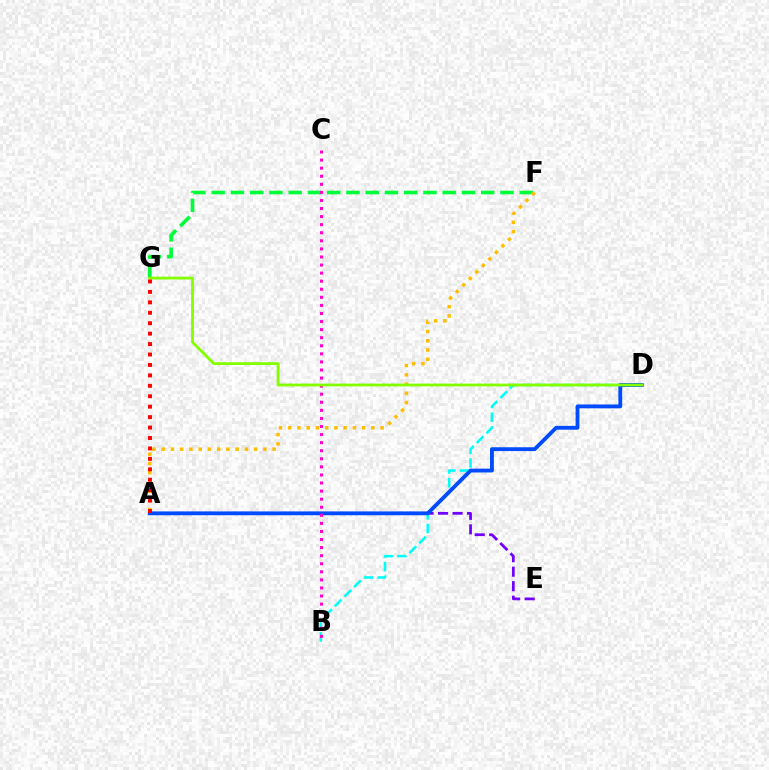{('B', 'D'): [{'color': '#00fff6', 'line_style': 'dashed', 'thickness': 1.86}], ('A', 'E'): [{'color': '#7200ff', 'line_style': 'dashed', 'thickness': 1.97}], ('A', 'D'): [{'color': '#004bff', 'line_style': 'solid', 'thickness': 2.76}], ('F', 'G'): [{'color': '#00ff39', 'line_style': 'dashed', 'thickness': 2.62}], ('A', 'F'): [{'color': '#ffbd00', 'line_style': 'dotted', 'thickness': 2.51}], ('B', 'C'): [{'color': '#ff00cf', 'line_style': 'dotted', 'thickness': 2.19}], ('D', 'G'): [{'color': '#84ff00', 'line_style': 'solid', 'thickness': 2.02}], ('A', 'G'): [{'color': '#ff0000', 'line_style': 'dotted', 'thickness': 2.84}]}